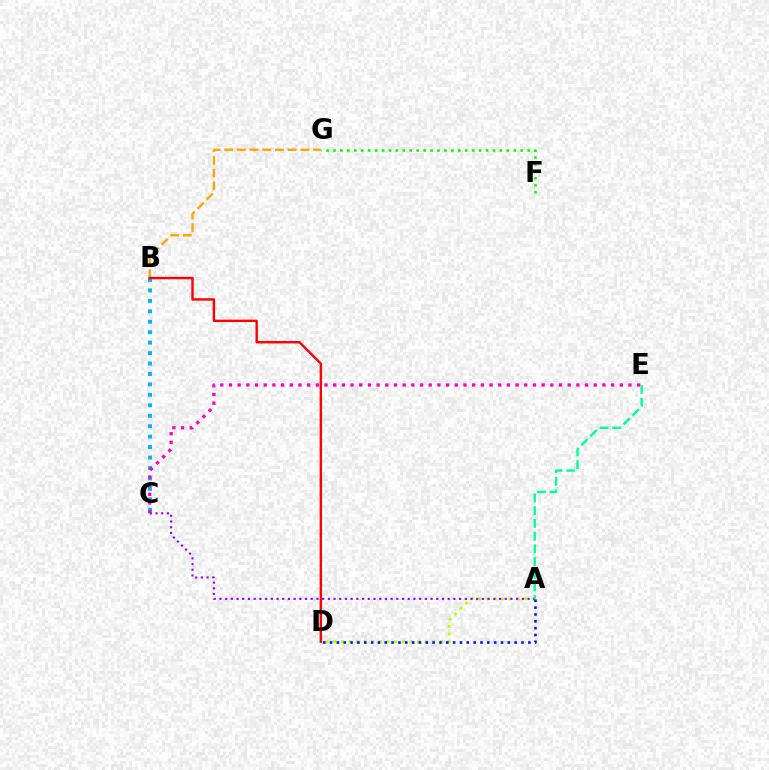{('F', 'G'): [{'color': '#08ff00', 'line_style': 'dotted', 'thickness': 1.88}], ('B', 'G'): [{'color': '#ffa500', 'line_style': 'dashed', 'thickness': 1.73}], ('B', 'C'): [{'color': '#00b5ff', 'line_style': 'dotted', 'thickness': 2.84}], ('A', 'D'): [{'color': '#b3ff00', 'line_style': 'dotted', 'thickness': 2.07}, {'color': '#0010ff', 'line_style': 'dotted', 'thickness': 1.86}], ('B', 'D'): [{'color': '#ff0000', 'line_style': 'solid', 'thickness': 1.73}], ('C', 'E'): [{'color': '#ff00bd', 'line_style': 'dotted', 'thickness': 2.36}], ('A', 'C'): [{'color': '#9b00ff', 'line_style': 'dotted', 'thickness': 1.55}], ('A', 'E'): [{'color': '#00ff9d', 'line_style': 'dashed', 'thickness': 1.73}]}